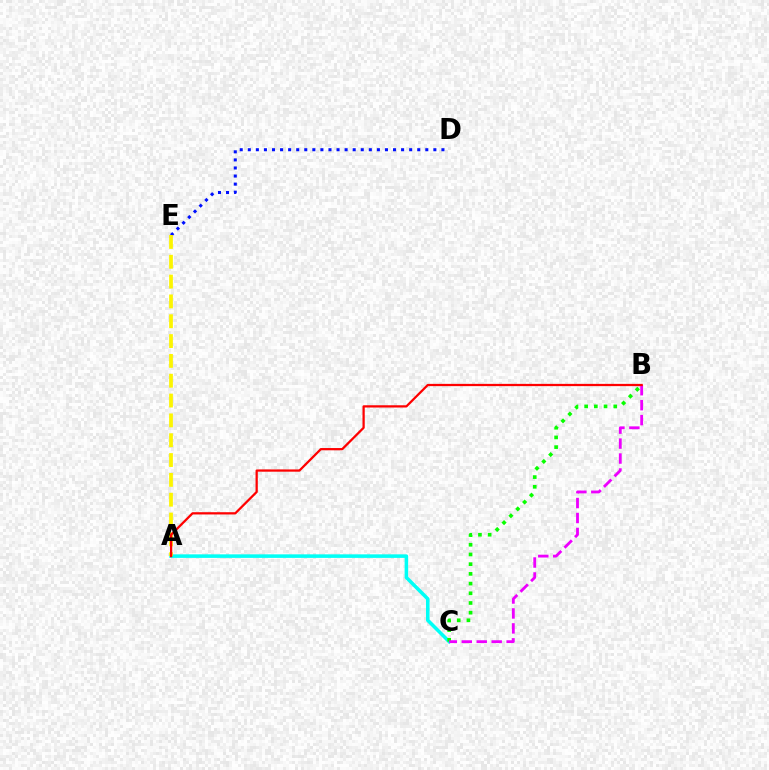{('D', 'E'): [{'color': '#0010ff', 'line_style': 'dotted', 'thickness': 2.19}], ('A', 'C'): [{'color': '#00fff6', 'line_style': 'solid', 'thickness': 2.55}], ('A', 'E'): [{'color': '#fcf500', 'line_style': 'dashed', 'thickness': 2.69}], ('B', 'C'): [{'color': '#08ff00', 'line_style': 'dotted', 'thickness': 2.64}, {'color': '#ee00ff', 'line_style': 'dashed', 'thickness': 2.03}], ('A', 'B'): [{'color': '#ff0000', 'line_style': 'solid', 'thickness': 1.62}]}